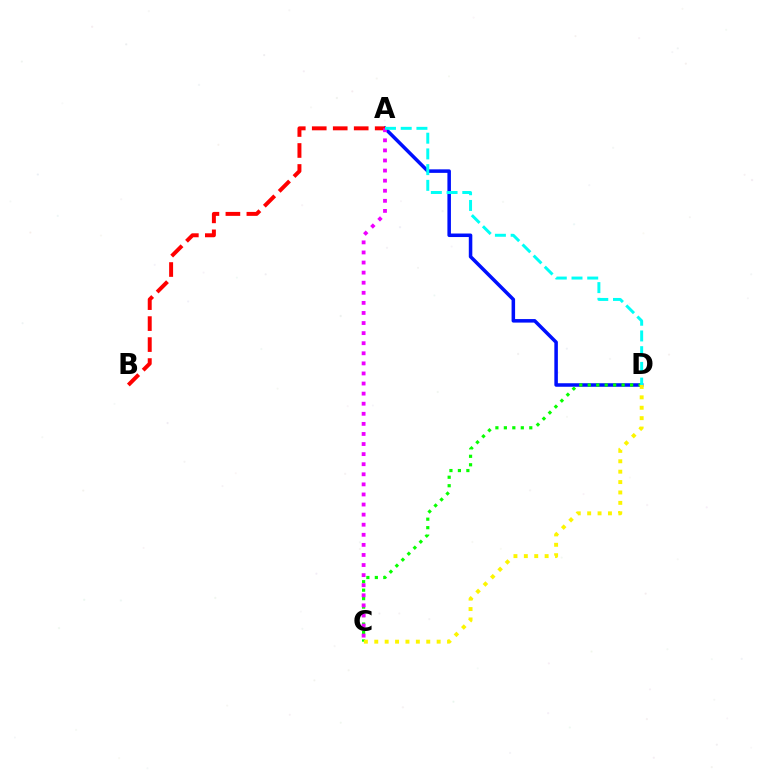{('A', 'D'): [{'color': '#0010ff', 'line_style': 'solid', 'thickness': 2.54}, {'color': '#00fff6', 'line_style': 'dashed', 'thickness': 2.14}], ('C', 'D'): [{'color': '#08ff00', 'line_style': 'dotted', 'thickness': 2.3}, {'color': '#fcf500', 'line_style': 'dotted', 'thickness': 2.82}], ('A', 'B'): [{'color': '#ff0000', 'line_style': 'dashed', 'thickness': 2.85}], ('A', 'C'): [{'color': '#ee00ff', 'line_style': 'dotted', 'thickness': 2.74}]}